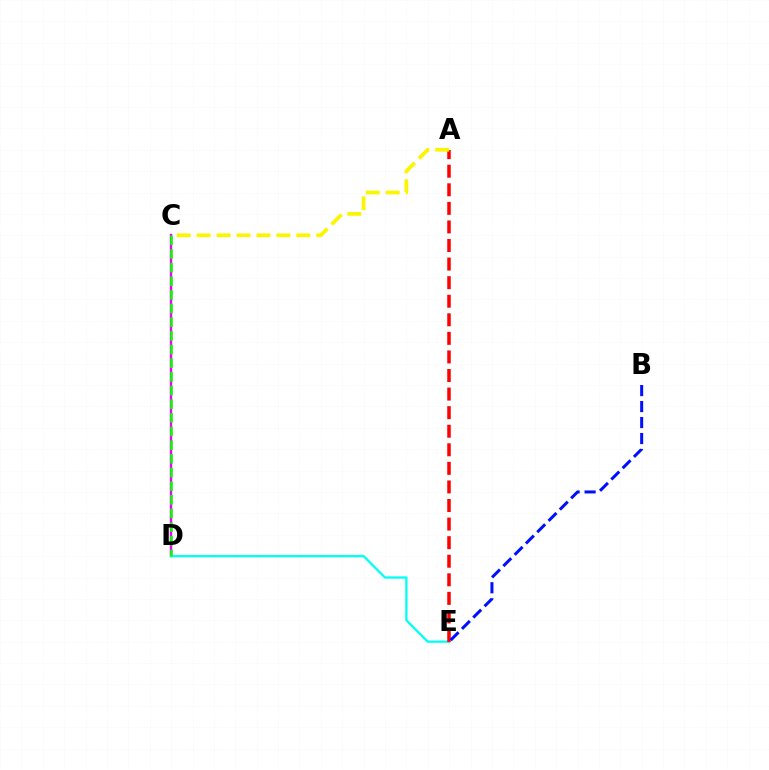{('C', 'D'): [{'color': '#ee00ff', 'line_style': 'solid', 'thickness': 1.74}, {'color': '#08ff00', 'line_style': 'dashed', 'thickness': 1.86}], ('D', 'E'): [{'color': '#00fff6', 'line_style': 'solid', 'thickness': 1.65}], ('A', 'E'): [{'color': '#ff0000', 'line_style': 'dashed', 'thickness': 2.52}], ('B', 'E'): [{'color': '#0010ff', 'line_style': 'dashed', 'thickness': 2.17}], ('A', 'C'): [{'color': '#fcf500', 'line_style': 'dashed', 'thickness': 2.71}]}